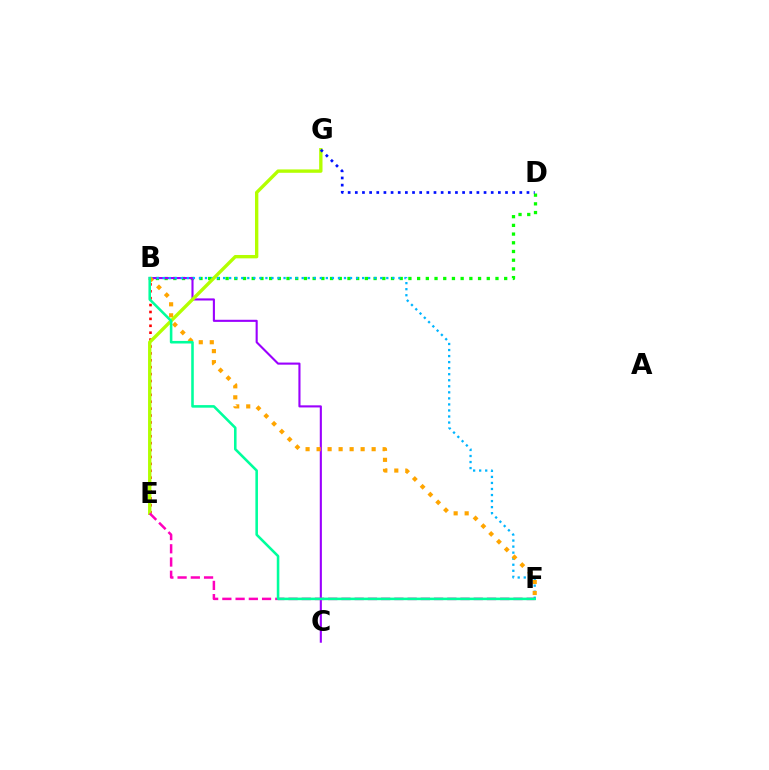{('B', 'E'): [{'color': '#ff0000', 'line_style': 'dotted', 'thickness': 1.88}], ('B', 'D'): [{'color': '#08ff00', 'line_style': 'dotted', 'thickness': 2.37}], ('B', 'C'): [{'color': '#9b00ff', 'line_style': 'solid', 'thickness': 1.52}], ('B', 'F'): [{'color': '#00b5ff', 'line_style': 'dotted', 'thickness': 1.64}, {'color': '#ffa500', 'line_style': 'dotted', 'thickness': 2.99}, {'color': '#00ff9d', 'line_style': 'solid', 'thickness': 1.85}], ('E', 'G'): [{'color': '#b3ff00', 'line_style': 'solid', 'thickness': 2.42}], ('E', 'F'): [{'color': '#ff00bd', 'line_style': 'dashed', 'thickness': 1.8}], ('D', 'G'): [{'color': '#0010ff', 'line_style': 'dotted', 'thickness': 1.94}]}